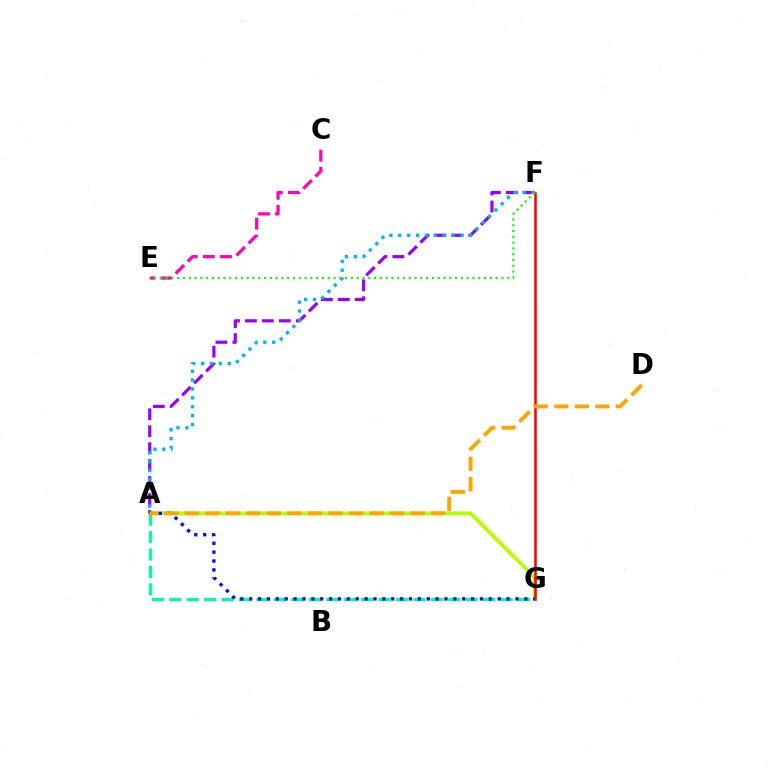{('A', 'G'): [{'color': '#b3ff00', 'line_style': 'solid', 'thickness': 2.68}, {'color': '#00ff9d', 'line_style': 'dashed', 'thickness': 2.37}, {'color': '#0010ff', 'line_style': 'dotted', 'thickness': 2.41}], ('A', 'F'): [{'color': '#9b00ff', 'line_style': 'dashed', 'thickness': 2.3}, {'color': '#00b5ff', 'line_style': 'dotted', 'thickness': 2.41}], ('C', 'E'): [{'color': '#ff00bd', 'line_style': 'dashed', 'thickness': 2.32}], ('F', 'G'): [{'color': '#ff0000', 'line_style': 'solid', 'thickness': 1.83}], ('E', 'F'): [{'color': '#08ff00', 'line_style': 'dotted', 'thickness': 1.57}], ('A', 'D'): [{'color': '#ffa500', 'line_style': 'dashed', 'thickness': 2.79}]}